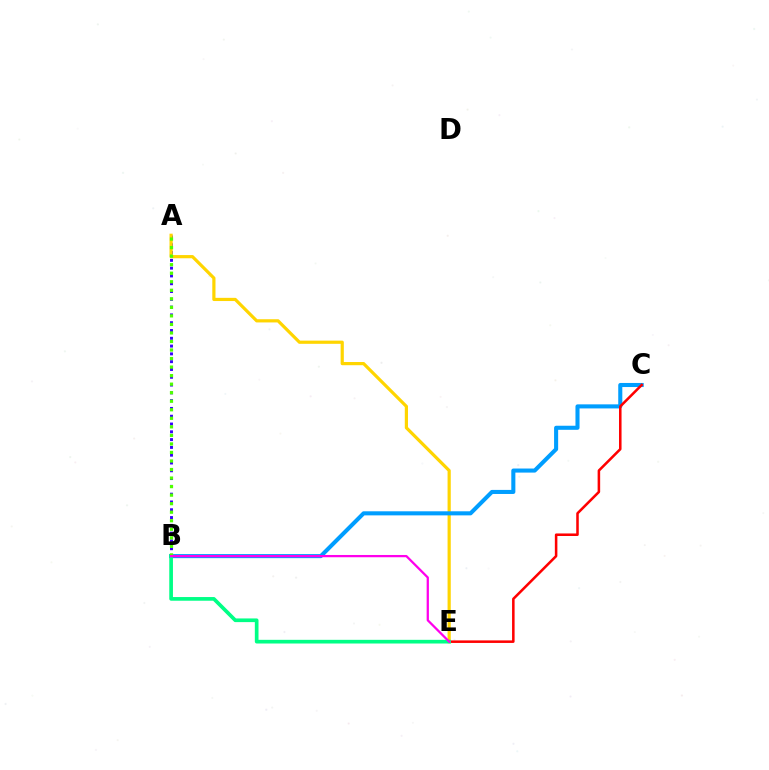{('A', 'B'): [{'color': '#3700ff', 'line_style': 'dotted', 'thickness': 2.12}, {'color': '#4fff00', 'line_style': 'dotted', 'thickness': 2.32}], ('A', 'E'): [{'color': '#ffd500', 'line_style': 'solid', 'thickness': 2.3}], ('B', 'C'): [{'color': '#009eff', 'line_style': 'solid', 'thickness': 2.93}], ('C', 'E'): [{'color': '#ff0000', 'line_style': 'solid', 'thickness': 1.83}], ('B', 'E'): [{'color': '#00ff86', 'line_style': 'solid', 'thickness': 2.65}, {'color': '#ff00ed', 'line_style': 'solid', 'thickness': 1.63}]}